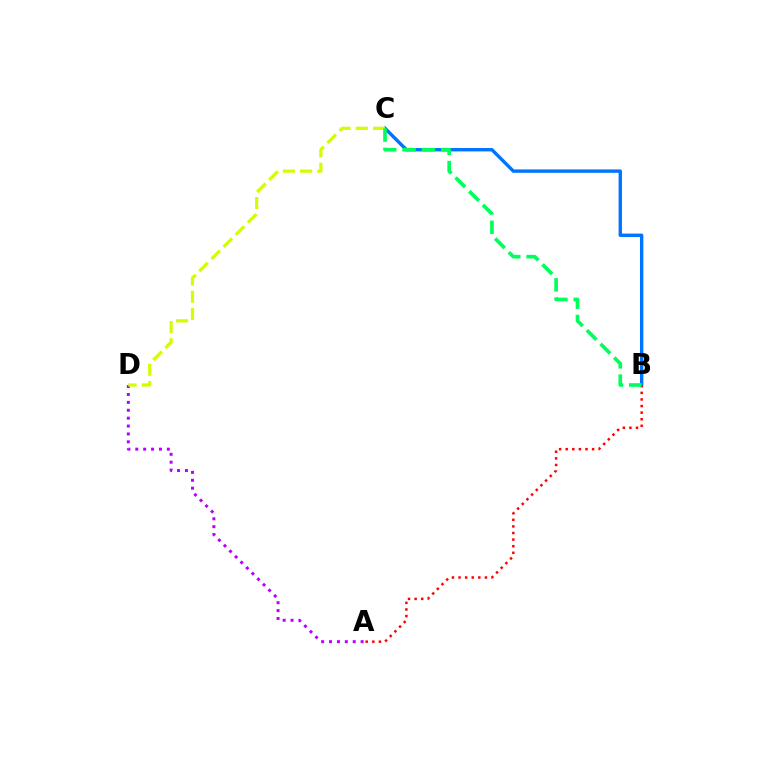{('A', 'D'): [{'color': '#b900ff', 'line_style': 'dotted', 'thickness': 2.14}], ('B', 'C'): [{'color': '#0074ff', 'line_style': 'solid', 'thickness': 2.44}, {'color': '#00ff5c', 'line_style': 'dashed', 'thickness': 2.63}], ('C', 'D'): [{'color': '#d1ff00', 'line_style': 'dashed', 'thickness': 2.34}], ('A', 'B'): [{'color': '#ff0000', 'line_style': 'dotted', 'thickness': 1.79}]}